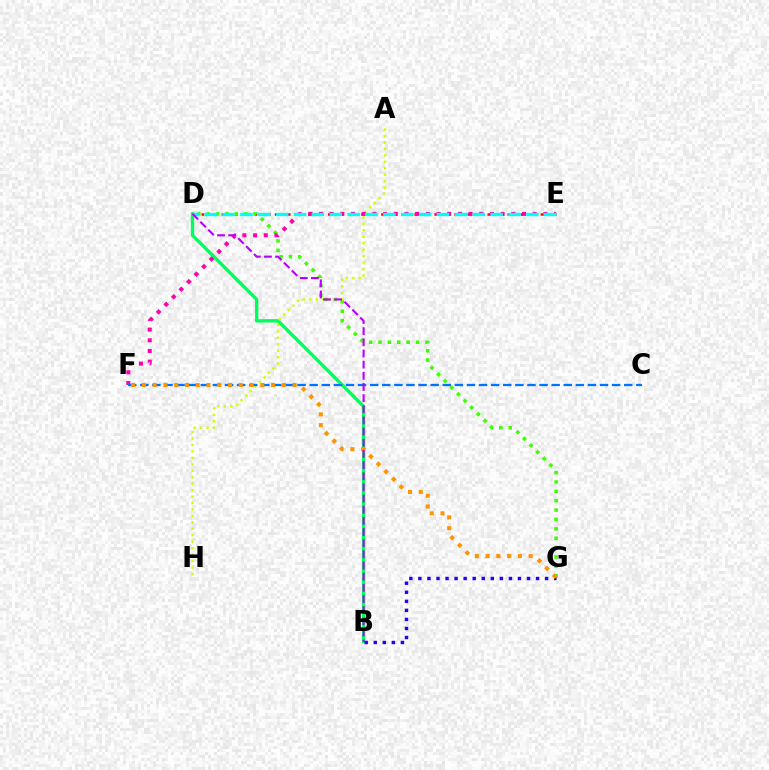{('D', 'E'): [{'color': '#ff0000', 'line_style': 'dotted', 'thickness': 1.81}, {'color': '#00fff6', 'line_style': 'dashed', 'thickness': 2.43}], ('B', 'D'): [{'color': '#00ff5c', 'line_style': 'solid', 'thickness': 2.43}, {'color': '#b900ff', 'line_style': 'dashed', 'thickness': 1.52}], ('D', 'G'): [{'color': '#3dff00', 'line_style': 'dotted', 'thickness': 2.55}], ('A', 'H'): [{'color': '#d1ff00', 'line_style': 'dotted', 'thickness': 1.75}], ('E', 'F'): [{'color': '#ff00ac', 'line_style': 'dotted', 'thickness': 2.9}], ('B', 'G'): [{'color': '#2500ff', 'line_style': 'dotted', 'thickness': 2.46}], ('C', 'F'): [{'color': '#0074ff', 'line_style': 'dashed', 'thickness': 1.64}], ('F', 'G'): [{'color': '#ff9400', 'line_style': 'dotted', 'thickness': 2.93}]}